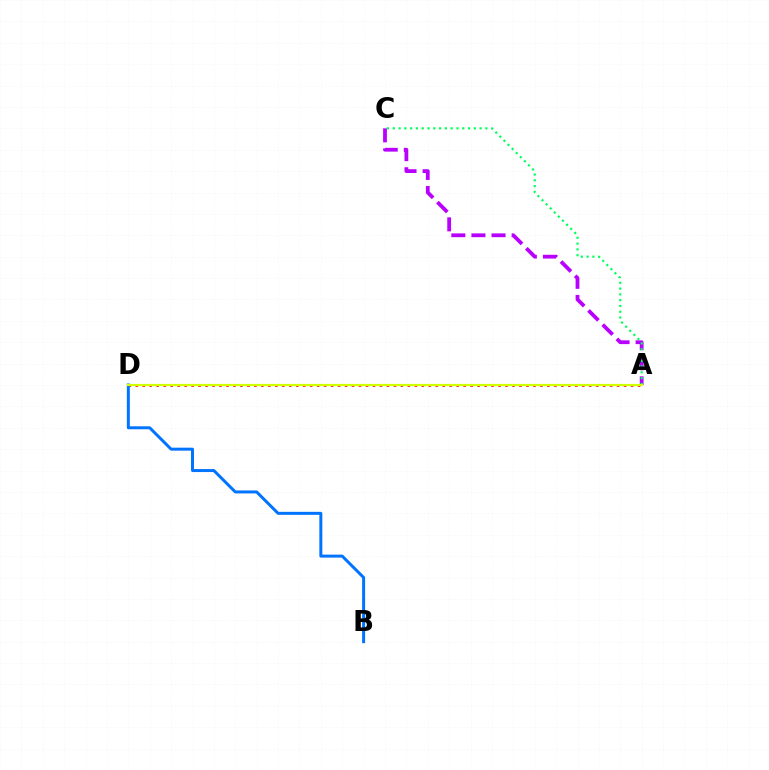{('A', 'D'): [{'color': '#ff0000', 'line_style': 'dotted', 'thickness': 1.9}, {'color': '#d1ff00', 'line_style': 'solid', 'thickness': 1.57}], ('A', 'C'): [{'color': '#b900ff', 'line_style': 'dashed', 'thickness': 2.73}, {'color': '#00ff5c', 'line_style': 'dotted', 'thickness': 1.57}], ('B', 'D'): [{'color': '#0074ff', 'line_style': 'solid', 'thickness': 2.15}]}